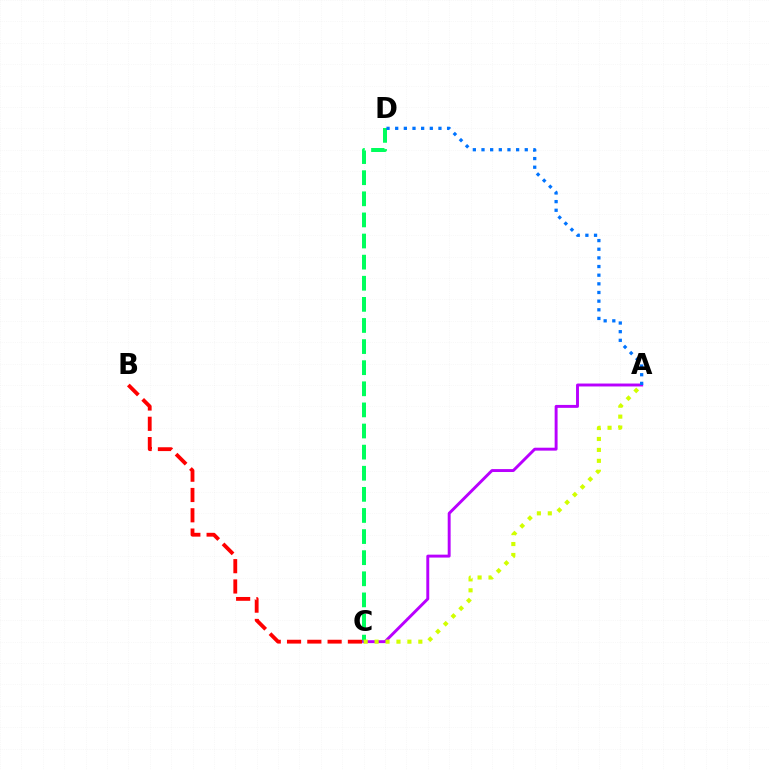{('C', 'D'): [{'color': '#00ff5c', 'line_style': 'dashed', 'thickness': 2.87}], ('A', 'C'): [{'color': '#b900ff', 'line_style': 'solid', 'thickness': 2.1}, {'color': '#d1ff00', 'line_style': 'dotted', 'thickness': 2.97}], ('A', 'D'): [{'color': '#0074ff', 'line_style': 'dotted', 'thickness': 2.35}], ('B', 'C'): [{'color': '#ff0000', 'line_style': 'dashed', 'thickness': 2.76}]}